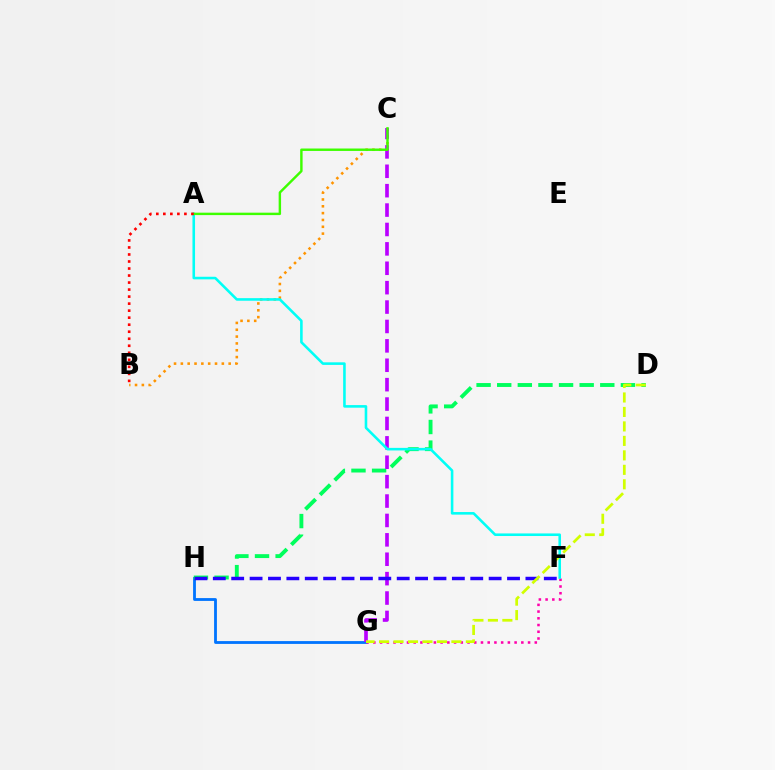{('B', 'C'): [{'color': '#ff9400', 'line_style': 'dotted', 'thickness': 1.86}], ('G', 'H'): [{'color': '#0074ff', 'line_style': 'solid', 'thickness': 2.03}], ('F', 'G'): [{'color': '#ff00ac', 'line_style': 'dotted', 'thickness': 1.83}], ('D', 'H'): [{'color': '#00ff5c', 'line_style': 'dashed', 'thickness': 2.8}], ('C', 'G'): [{'color': '#b900ff', 'line_style': 'dashed', 'thickness': 2.64}], ('F', 'H'): [{'color': '#2500ff', 'line_style': 'dashed', 'thickness': 2.5}], ('A', 'F'): [{'color': '#00fff6', 'line_style': 'solid', 'thickness': 1.86}], ('A', 'C'): [{'color': '#3dff00', 'line_style': 'solid', 'thickness': 1.75}], ('D', 'G'): [{'color': '#d1ff00', 'line_style': 'dashed', 'thickness': 1.97}], ('A', 'B'): [{'color': '#ff0000', 'line_style': 'dotted', 'thickness': 1.91}]}